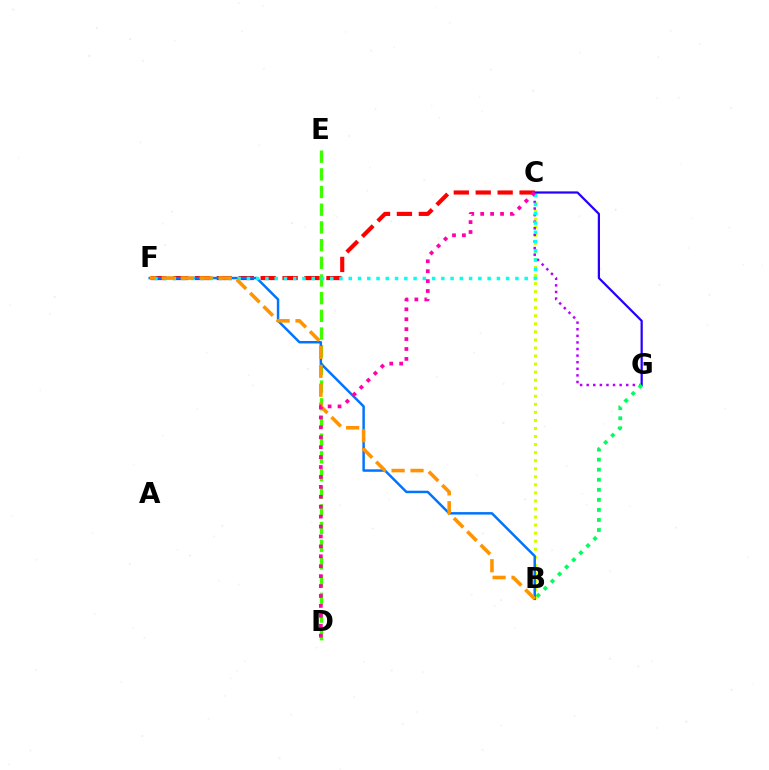{('B', 'C'): [{'color': '#d1ff00', 'line_style': 'dotted', 'thickness': 2.19}], ('C', 'G'): [{'color': '#b900ff', 'line_style': 'dotted', 'thickness': 1.79}, {'color': '#2500ff', 'line_style': 'solid', 'thickness': 1.6}], ('C', 'F'): [{'color': '#ff0000', 'line_style': 'dashed', 'thickness': 2.98}, {'color': '#00fff6', 'line_style': 'dotted', 'thickness': 2.52}], ('D', 'E'): [{'color': '#3dff00', 'line_style': 'dashed', 'thickness': 2.4}], ('B', 'F'): [{'color': '#0074ff', 'line_style': 'solid', 'thickness': 1.78}, {'color': '#ff9400', 'line_style': 'dashed', 'thickness': 2.57}], ('C', 'D'): [{'color': '#ff00ac', 'line_style': 'dotted', 'thickness': 2.69}], ('B', 'G'): [{'color': '#00ff5c', 'line_style': 'dotted', 'thickness': 2.73}]}